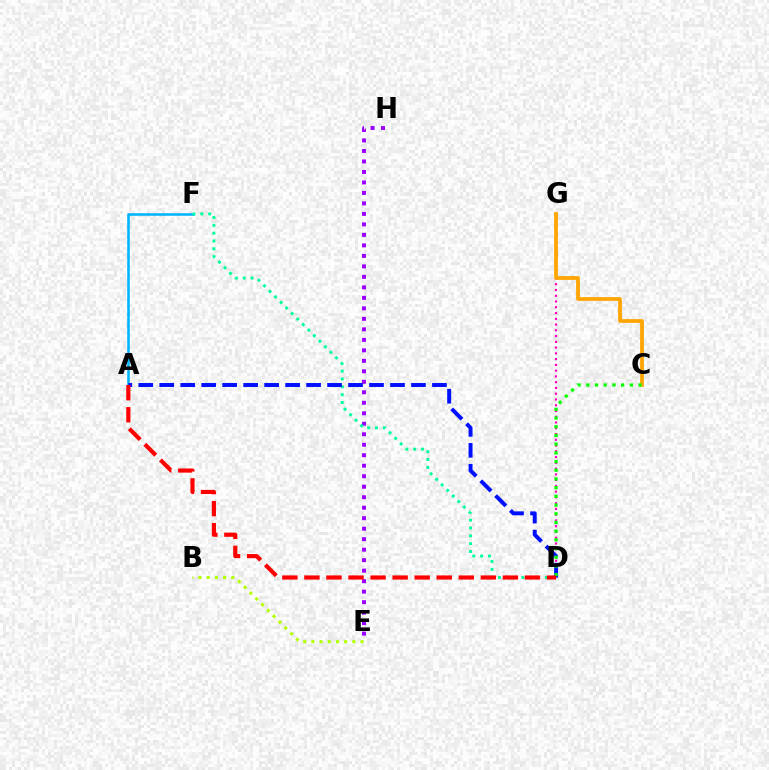{('B', 'E'): [{'color': '#b3ff00', 'line_style': 'dotted', 'thickness': 2.23}], ('E', 'H'): [{'color': '#9b00ff', 'line_style': 'dotted', 'thickness': 2.85}], ('A', 'F'): [{'color': '#00b5ff', 'line_style': 'solid', 'thickness': 1.84}], ('D', 'F'): [{'color': '#00ff9d', 'line_style': 'dotted', 'thickness': 2.13}], ('D', 'G'): [{'color': '#ff00bd', 'line_style': 'dotted', 'thickness': 1.57}], ('A', 'D'): [{'color': '#0010ff', 'line_style': 'dashed', 'thickness': 2.85}, {'color': '#ff0000', 'line_style': 'dashed', 'thickness': 3.0}], ('C', 'G'): [{'color': '#ffa500', 'line_style': 'solid', 'thickness': 2.69}], ('C', 'D'): [{'color': '#08ff00', 'line_style': 'dotted', 'thickness': 2.36}]}